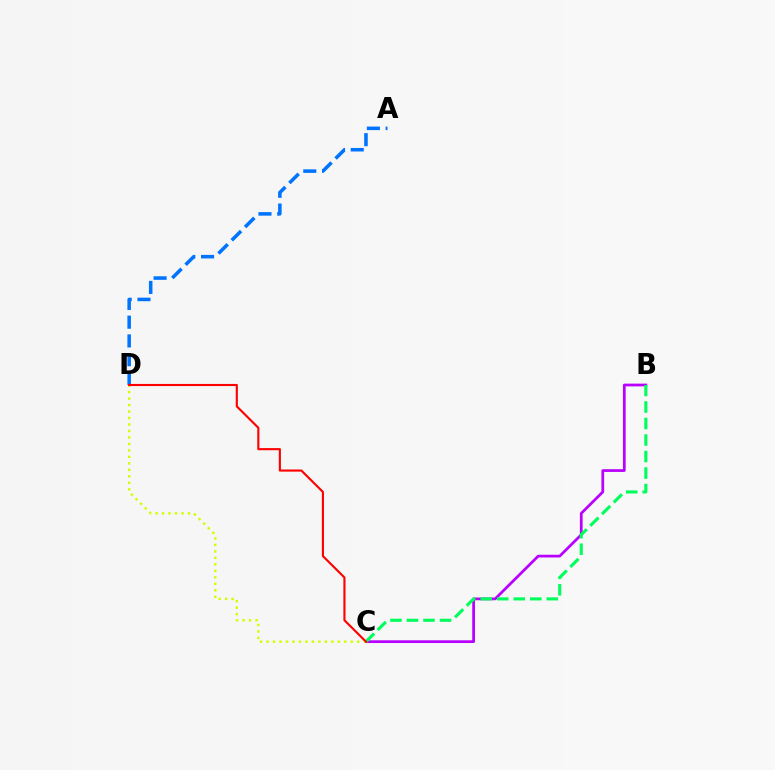{('B', 'C'): [{'color': '#b900ff', 'line_style': 'solid', 'thickness': 1.97}, {'color': '#00ff5c', 'line_style': 'dashed', 'thickness': 2.24}], ('C', 'D'): [{'color': '#d1ff00', 'line_style': 'dotted', 'thickness': 1.76}, {'color': '#ff0000', 'line_style': 'solid', 'thickness': 1.53}], ('A', 'D'): [{'color': '#0074ff', 'line_style': 'dashed', 'thickness': 2.55}]}